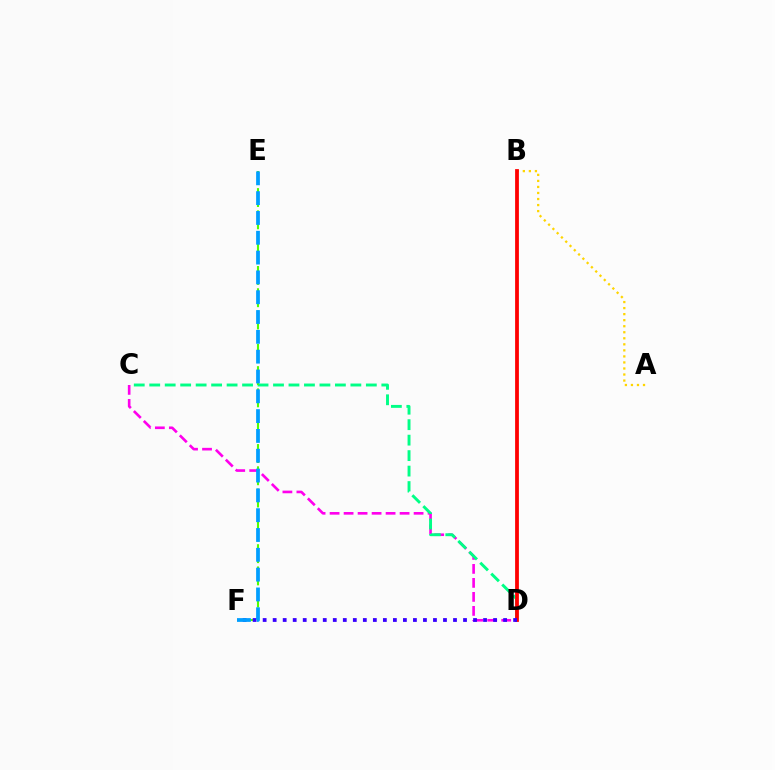{('C', 'D'): [{'color': '#ff00ed', 'line_style': 'dashed', 'thickness': 1.9}, {'color': '#00ff86', 'line_style': 'dashed', 'thickness': 2.1}], ('E', 'F'): [{'color': '#4fff00', 'line_style': 'dashed', 'thickness': 1.51}, {'color': '#009eff', 'line_style': 'dashed', 'thickness': 2.69}], ('A', 'B'): [{'color': '#ffd500', 'line_style': 'dotted', 'thickness': 1.64}], ('B', 'D'): [{'color': '#ff0000', 'line_style': 'solid', 'thickness': 2.72}], ('D', 'F'): [{'color': '#3700ff', 'line_style': 'dotted', 'thickness': 2.72}]}